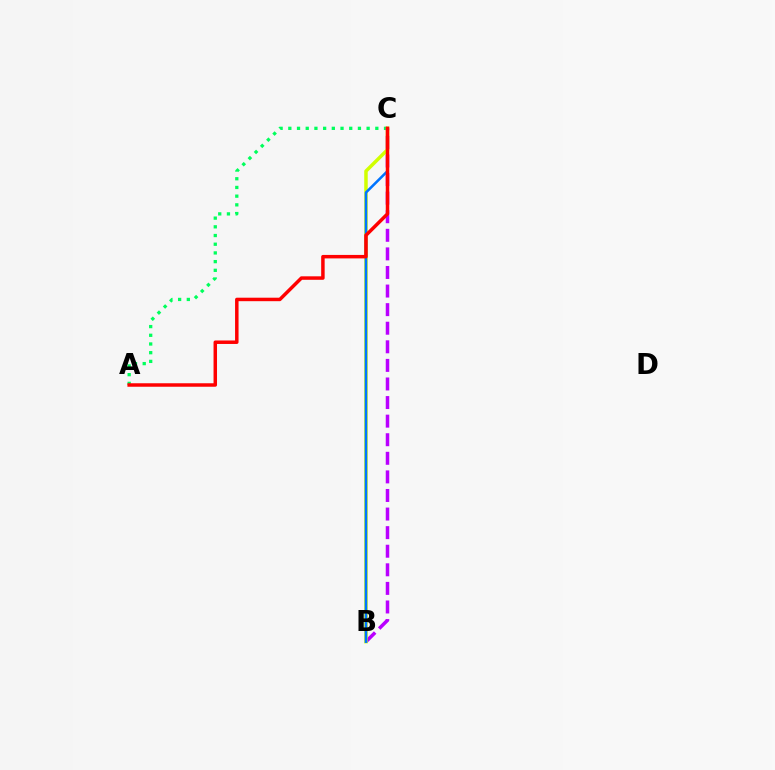{('A', 'C'): [{'color': '#00ff5c', 'line_style': 'dotted', 'thickness': 2.36}, {'color': '#ff0000', 'line_style': 'solid', 'thickness': 2.51}], ('B', 'C'): [{'color': '#b900ff', 'line_style': 'dashed', 'thickness': 2.52}, {'color': '#d1ff00', 'line_style': 'solid', 'thickness': 2.51}, {'color': '#0074ff', 'line_style': 'solid', 'thickness': 1.83}]}